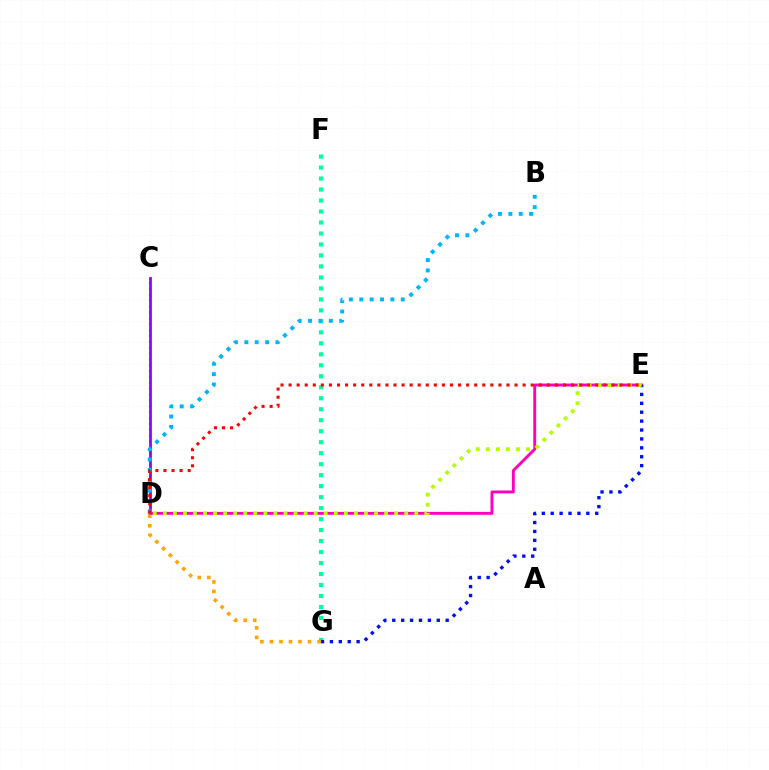{('C', 'D'): [{'color': '#08ff00', 'line_style': 'dotted', 'thickness': 1.59}, {'color': '#9b00ff', 'line_style': 'solid', 'thickness': 2.0}], ('D', 'E'): [{'color': '#ff00bd', 'line_style': 'solid', 'thickness': 2.09}, {'color': '#b3ff00', 'line_style': 'dotted', 'thickness': 2.73}, {'color': '#ff0000', 'line_style': 'dotted', 'thickness': 2.19}], ('F', 'G'): [{'color': '#00ff9d', 'line_style': 'dotted', 'thickness': 2.98}], ('E', 'G'): [{'color': '#0010ff', 'line_style': 'dotted', 'thickness': 2.42}], ('B', 'D'): [{'color': '#00b5ff', 'line_style': 'dotted', 'thickness': 2.82}], ('D', 'G'): [{'color': '#ffa500', 'line_style': 'dotted', 'thickness': 2.59}]}